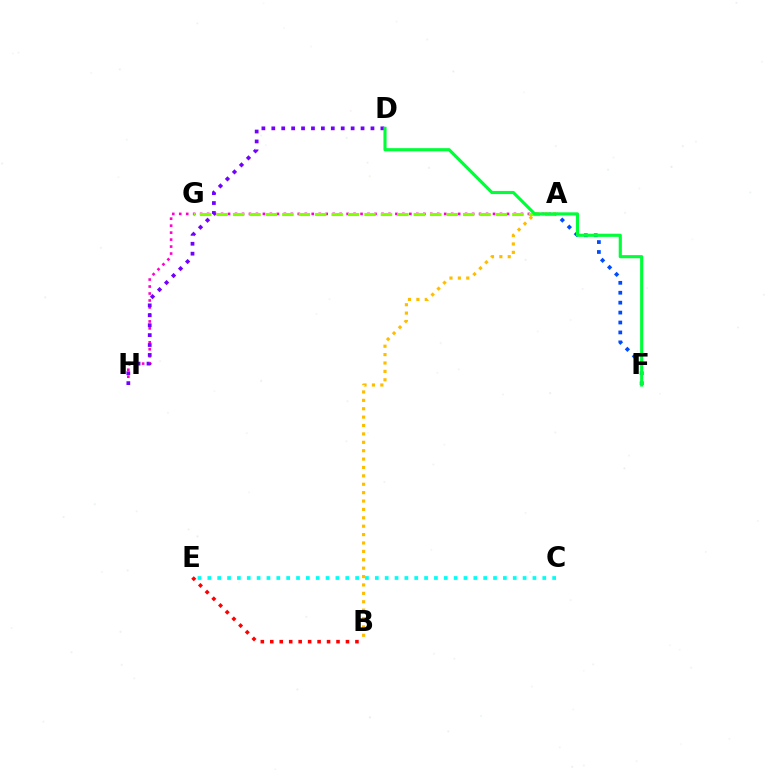{('A', 'H'): [{'color': '#ff00cf', 'line_style': 'dotted', 'thickness': 1.89}], ('C', 'E'): [{'color': '#00fff6', 'line_style': 'dotted', 'thickness': 2.68}], ('A', 'G'): [{'color': '#84ff00', 'line_style': 'dashed', 'thickness': 2.23}], ('B', 'E'): [{'color': '#ff0000', 'line_style': 'dotted', 'thickness': 2.57}], ('D', 'H'): [{'color': '#7200ff', 'line_style': 'dotted', 'thickness': 2.69}], ('A', 'F'): [{'color': '#004bff', 'line_style': 'dotted', 'thickness': 2.7}], ('A', 'B'): [{'color': '#ffbd00', 'line_style': 'dotted', 'thickness': 2.28}], ('D', 'F'): [{'color': '#00ff39', 'line_style': 'solid', 'thickness': 2.26}]}